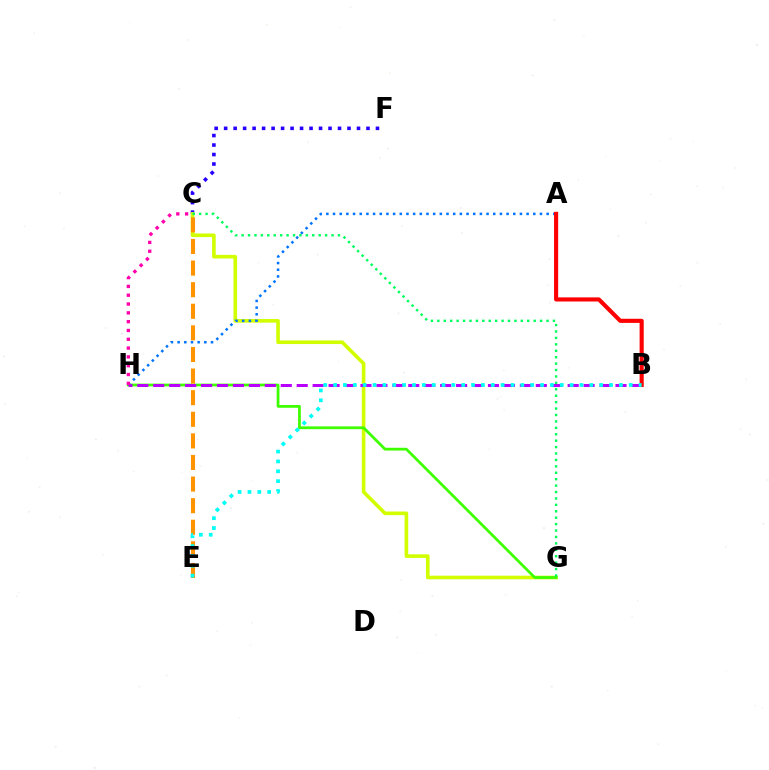{('C', 'F'): [{'color': '#2500ff', 'line_style': 'dotted', 'thickness': 2.58}], ('C', 'G'): [{'color': '#d1ff00', 'line_style': 'solid', 'thickness': 2.61}, {'color': '#00ff5c', 'line_style': 'dotted', 'thickness': 1.74}], ('G', 'H'): [{'color': '#3dff00', 'line_style': 'solid', 'thickness': 1.99}], ('C', 'E'): [{'color': '#ff9400', 'line_style': 'dashed', 'thickness': 2.93}], ('A', 'H'): [{'color': '#0074ff', 'line_style': 'dotted', 'thickness': 1.81}], ('B', 'H'): [{'color': '#b900ff', 'line_style': 'dashed', 'thickness': 2.17}], ('A', 'B'): [{'color': '#ff0000', 'line_style': 'solid', 'thickness': 2.96}], ('C', 'H'): [{'color': '#ff00ac', 'line_style': 'dotted', 'thickness': 2.39}], ('B', 'E'): [{'color': '#00fff6', 'line_style': 'dotted', 'thickness': 2.68}]}